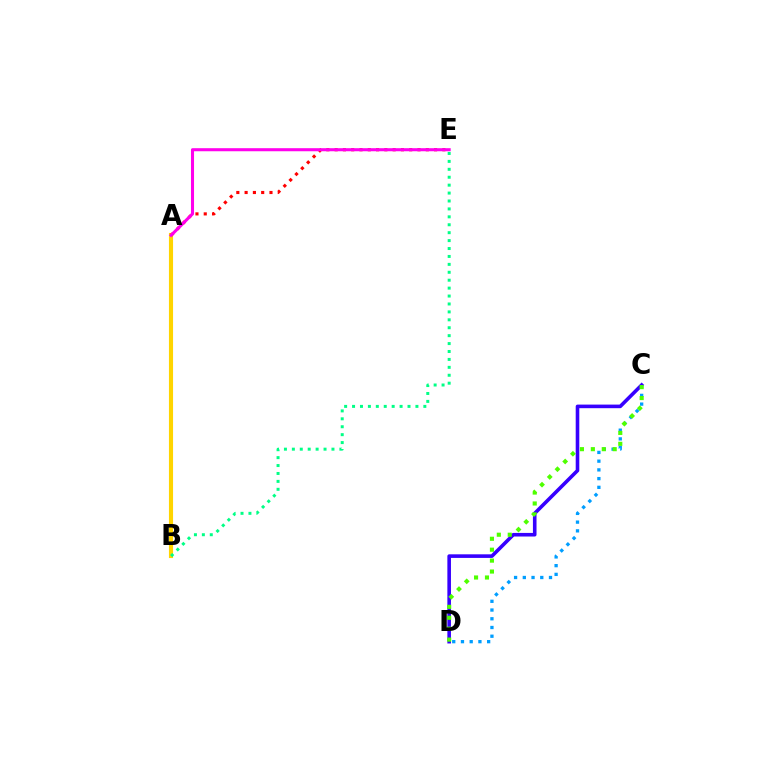{('A', 'B'): [{'color': '#ffd500', 'line_style': 'solid', 'thickness': 2.96}], ('A', 'E'): [{'color': '#ff0000', 'line_style': 'dotted', 'thickness': 2.25}, {'color': '#ff00ed', 'line_style': 'solid', 'thickness': 2.21}], ('C', 'D'): [{'color': '#3700ff', 'line_style': 'solid', 'thickness': 2.59}, {'color': '#009eff', 'line_style': 'dotted', 'thickness': 2.37}, {'color': '#4fff00', 'line_style': 'dotted', 'thickness': 2.97}], ('B', 'E'): [{'color': '#00ff86', 'line_style': 'dotted', 'thickness': 2.15}]}